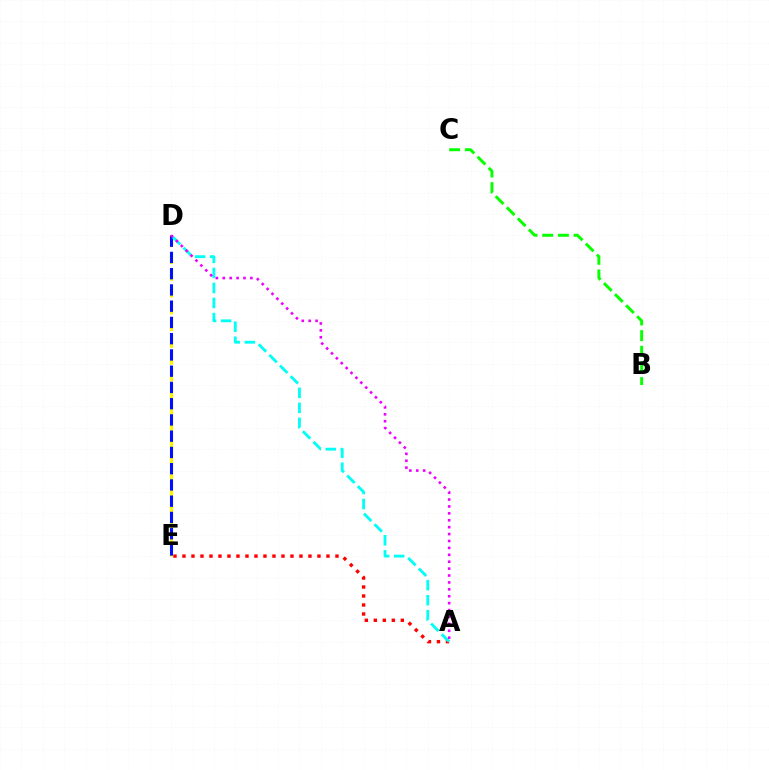{('B', 'C'): [{'color': '#08ff00', 'line_style': 'dashed', 'thickness': 2.13}], ('A', 'E'): [{'color': '#ff0000', 'line_style': 'dotted', 'thickness': 2.45}], ('D', 'E'): [{'color': '#fcf500', 'line_style': 'dashed', 'thickness': 2.28}, {'color': '#0010ff', 'line_style': 'dashed', 'thickness': 2.21}], ('A', 'D'): [{'color': '#00fff6', 'line_style': 'dashed', 'thickness': 2.04}, {'color': '#ee00ff', 'line_style': 'dotted', 'thickness': 1.88}]}